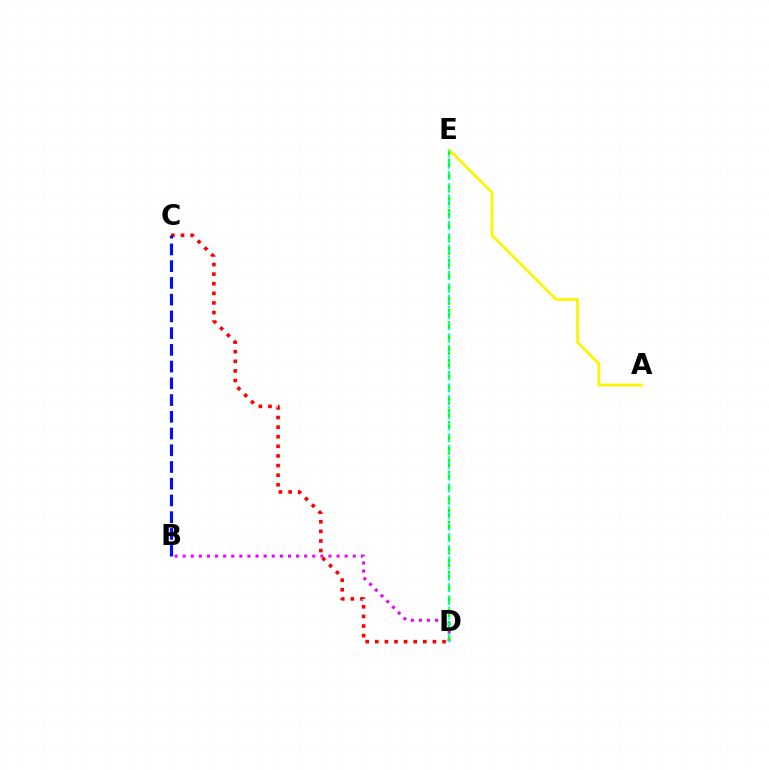{('A', 'E'): [{'color': '#fcf500', 'line_style': 'solid', 'thickness': 2.0}], ('B', 'D'): [{'color': '#ee00ff', 'line_style': 'dotted', 'thickness': 2.2}], ('D', 'E'): [{'color': '#08ff00', 'line_style': 'dashed', 'thickness': 1.7}, {'color': '#00fff6', 'line_style': 'dotted', 'thickness': 1.51}], ('C', 'D'): [{'color': '#ff0000', 'line_style': 'dotted', 'thickness': 2.61}], ('B', 'C'): [{'color': '#0010ff', 'line_style': 'dashed', 'thickness': 2.27}]}